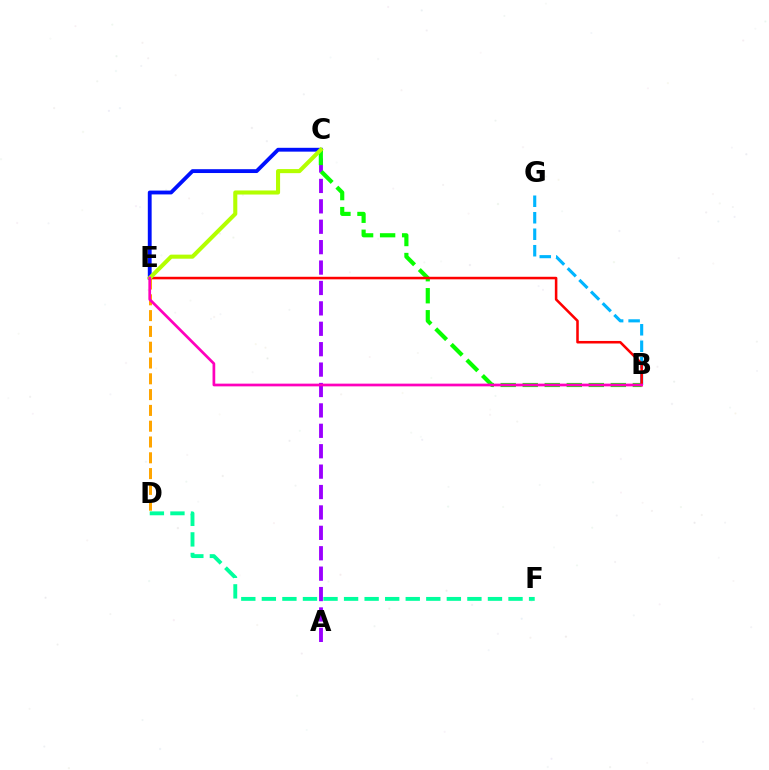{('A', 'C'): [{'color': '#9b00ff', 'line_style': 'dashed', 'thickness': 2.77}], ('C', 'E'): [{'color': '#0010ff', 'line_style': 'solid', 'thickness': 2.76}, {'color': '#b3ff00', 'line_style': 'solid', 'thickness': 2.93}], ('B', 'G'): [{'color': '#00b5ff', 'line_style': 'dashed', 'thickness': 2.24}], ('B', 'C'): [{'color': '#08ff00', 'line_style': 'dashed', 'thickness': 2.99}], ('D', 'E'): [{'color': '#ffa500', 'line_style': 'dashed', 'thickness': 2.15}], ('D', 'F'): [{'color': '#00ff9d', 'line_style': 'dashed', 'thickness': 2.79}], ('B', 'E'): [{'color': '#ff0000', 'line_style': 'solid', 'thickness': 1.83}, {'color': '#ff00bd', 'line_style': 'solid', 'thickness': 1.95}]}